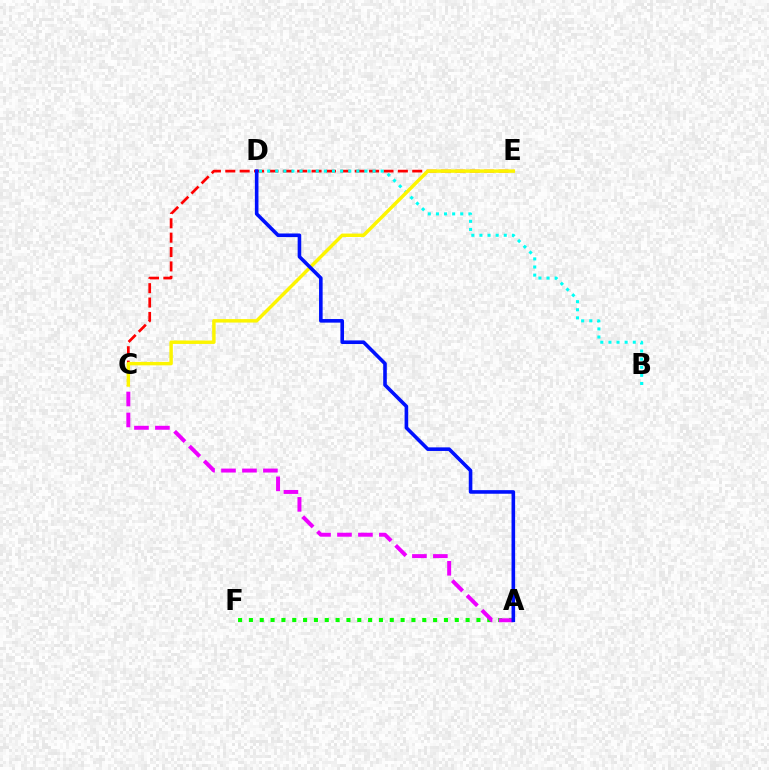{('C', 'E'): [{'color': '#ff0000', 'line_style': 'dashed', 'thickness': 1.95}, {'color': '#fcf500', 'line_style': 'solid', 'thickness': 2.48}], ('A', 'F'): [{'color': '#08ff00', 'line_style': 'dotted', 'thickness': 2.94}], ('B', 'D'): [{'color': '#00fff6', 'line_style': 'dotted', 'thickness': 2.2}], ('A', 'C'): [{'color': '#ee00ff', 'line_style': 'dashed', 'thickness': 2.85}], ('A', 'D'): [{'color': '#0010ff', 'line_style': 'solid', 'thickness': 2.59}]}